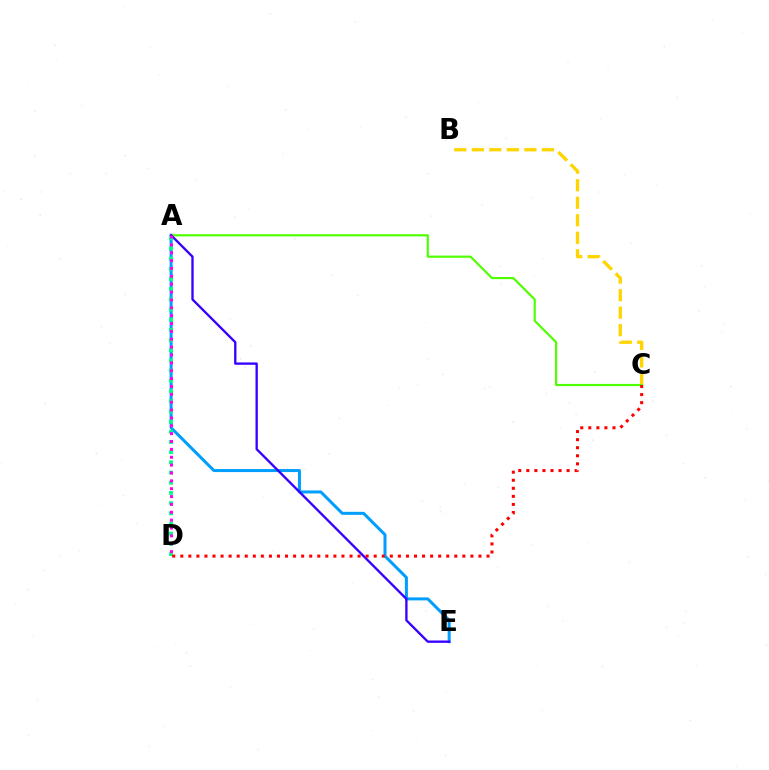{('B', 'C'): [{'color': '#ffd500', 'line_style': 'dashed', 'thickness': 2.38}], ('A', 'E'): [{'color': '#009eff', 'line_style': 'solid', 'thickness': 2.17}, {'color': '#3700ff', 'line_style': 'solid', 'thickness': 1.69}], ('A', 'C'): [{'color': '#4fff00', 'line_style': 'solid', 'thickness': 1.56}], ('A', 'D'): [{'color': '#00ff86', 'line_style': 'dotted', 'thickness': 2.77}, {'color': '#ff00ed', 'line_style': 'dotted', 'thickness': 2.14}], ('C', 'D'): [{'color': '#ff0000', 'line_style': 'dotted', 'thickness': 2.19}]}